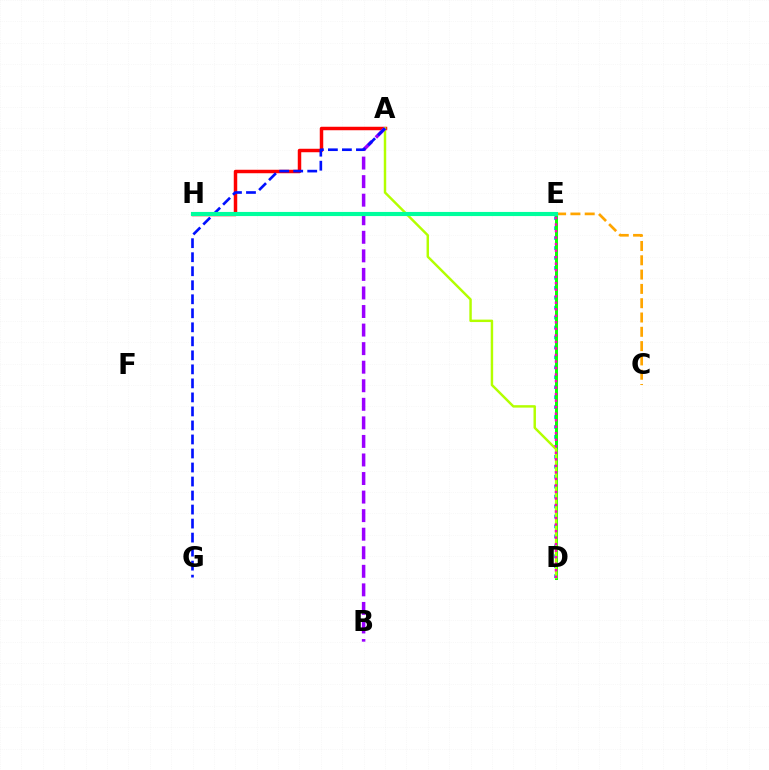{('D', 'E'): [{'color': '#00b5ff', 'line_style': 'dotted', 'thickness': 2.7}, {'color': '#08ff00', 'line_style': 'solid', 'thickness': 2.14}, {'color': '#ff00bd', 'line_style': 'dotted', 'thickness': 1.77}], ('A', 'H'): [{'color': '#ff0000', 'line_style': 'solid', 'thickness': 2.5}], ('A', 'D'): [{'color': '#b3ff00', 'line_style': 'solid', 'thickness': 1.76}], ('A', 'B'): [{'color': '#9b00ff', 'line_style': 'dashed', 'thickness': 2.52}], ('A', 'G'): [{'color': '#0010ff', 'line_style': 'dashed', 'thickness': 1.9}], ('C', 'E'): [{'color': '#ffa500', 'line_style': 'dashed', 'thickness': 1.94}], ('E', 'H'): [{'color': '#00ff9d', 'line_style': 'solid', 'thickness': 2.97}]}